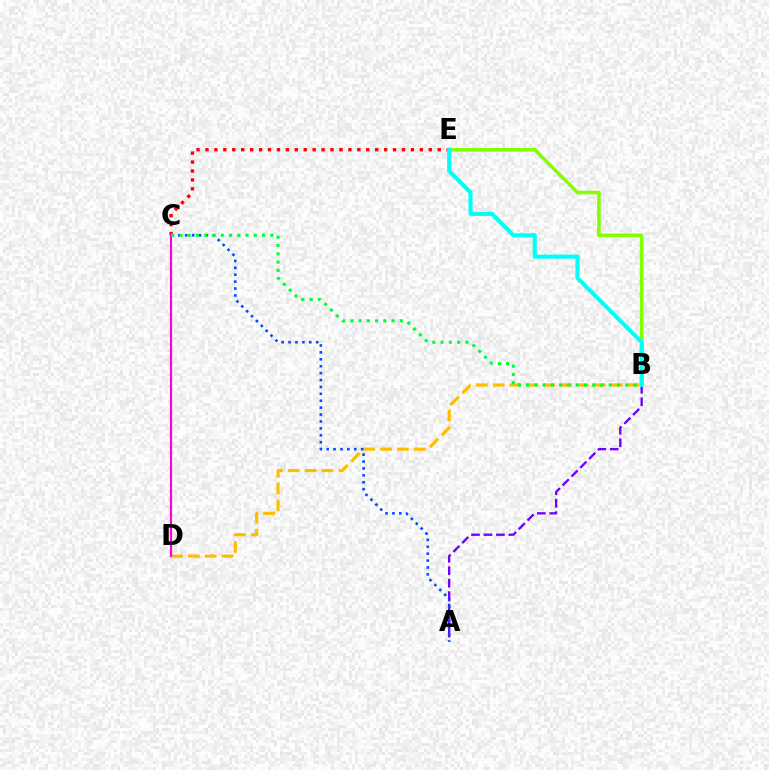{('C', 'E'): [{'color': '#ff0000', 'line_style': 'dotted', 'thickness': 2.43}], ('B', 'D'): [{'color': '#ffbd00', 'line_style': 'dashed', 'thickness': 2.29}], ('A', 'B'): [{'color': '#7200ff', 'line_style': 'dashed', 'thickness': 1.69}], ('B', 'E'): [{'color': '#84ff00', 'line_style': 'solid', 'thickness': 2.57}, {'color': '#00fff6', 'line_style': 'solid', 'thickness': 2.94}], ('A', 'C'): [{'color': '#004bff', 'line_style': 'dotted', 'thickness': 1.88}], ('C', 'D'): [{'color': '#ff00cf', 'line_style': 'solid', 'thickness': 1.56}], ('B', 'C'): [{'color': '#00ff39', 'line_style': 'dotted', 'thickness': 2.25}]}